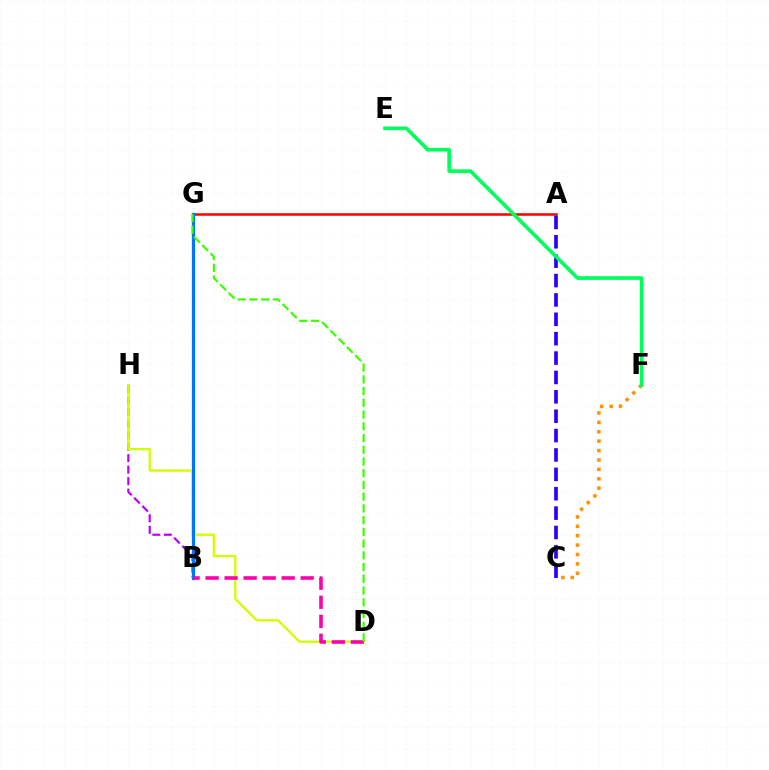{('B', 'G'): [{'color': '#00fff6', 'line_style': 'solid', 'thickness': 2.49}, {'color': '#0074ff', 'line_style': 'solid', 'thickness': 2.17}], ('A', 'G'): [{'color': '#ff0000', 'line_style': 'solid', 'thickness': 1.82}], ('B', 'H'): [{'color': '#b900ff', 'line_style': 'dashed', 'thickness': 1.56}], ('C', 'F'): [{'color': '#ff9400', 'line_style': 'dotted', 'thickness': 2.55}], ('D', 'H'): [{'color': '#d1ff00', 'line_style': 'solid', 'thickness': 1.67}], ('A', 'C'): [{'color': '#2500ff', 'line_style': 'dashed', 'thickness': 2.63}], ('E', 'F'): [{'color': '#00ff5c', 'line_style': 'solid', 'thickness': 2.63}], ('B', 'D'): [{'color': '#ff00ac', 'line_style': 'dashed', 'thickness': 2.58}], ('D', 'G'): [{'color': '#3dff00', 'line_style': 'dashed', 'thickness': 1.59}]}